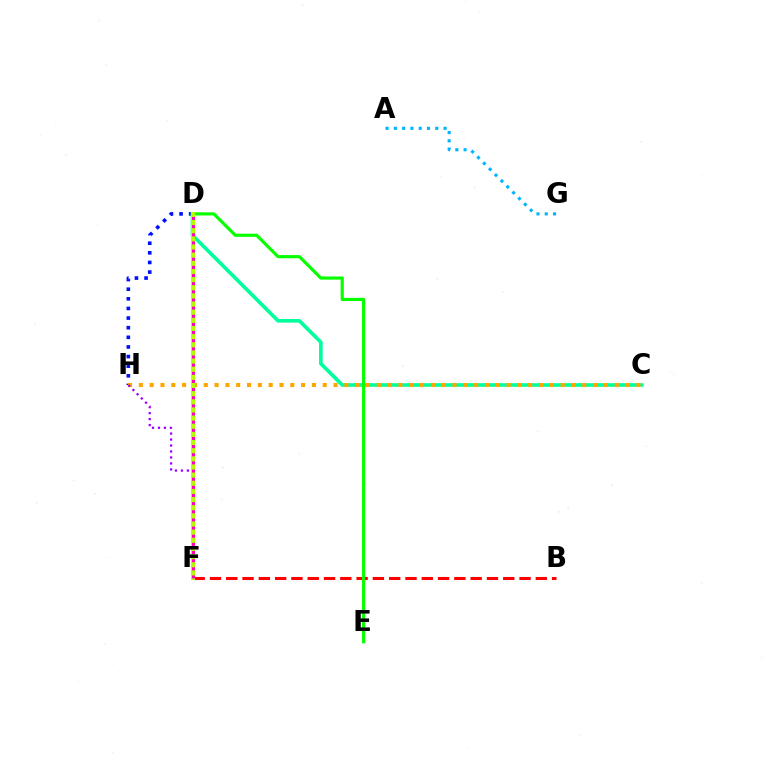{('B', 'F'): [{'color': '#ff0000', 'line_style': 'dashed', 'thickness': 2.21}], ('D', 'H'): [{'color': '#0010ff', 'line_style': 'dotted', 'thickness': 2.62}], ('C', 'D'): [{'color': '#00ff9d', 'line_style': 'solid', 'thickness': 2.61}], ('C', 'H'): [{'color': '#ffa500', 'line_style': 'dotted', 'thickness': 2.94}], ('F', 'H'): [{'color': '#9b00ff', 'line_style': 'dotted', 'thickness': 1.62}], ('D', 'E'): [{'color': '#08ff00', 'line_style': 'solid', 'thickness': 2.28}], ('A', 'G'): [{'color': '#00b5ff', 'line_style': 'dotted', 'thickness': 2.25}], ('D', 'F'): [{'color': '#b3ff00', 'line_style': 'solid', 'thickness': 2.95}, {'color': '#ff00bd', 'line_style': 'dotted', 'thickness': 2.21}]}